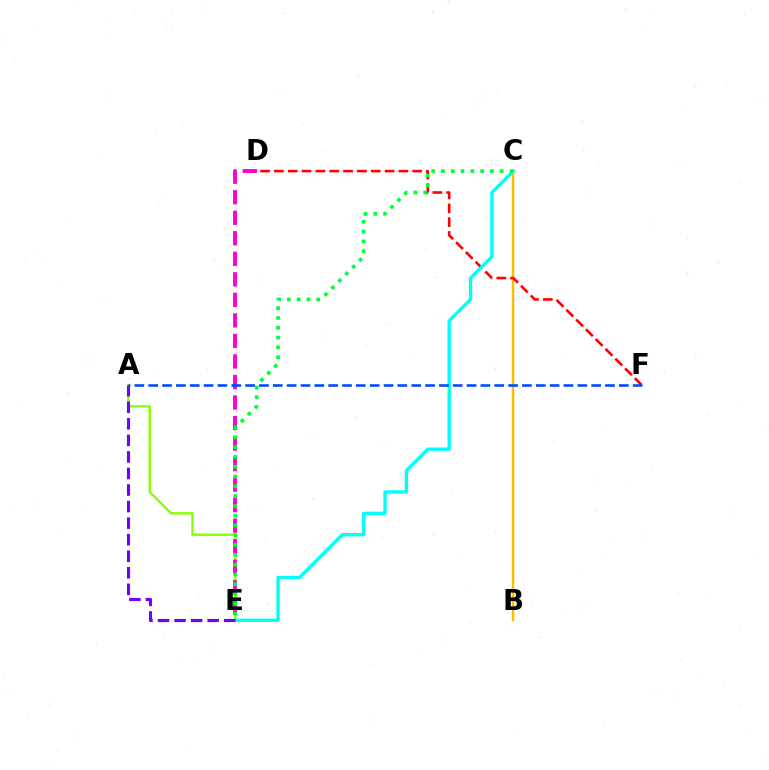{('A', 'E'): [{'color': '#84ff00', 'line_style': 'solid', 'thickness': 1.7}, {'color': '#7200ff', 'line_style': 'dashed', 'thickness': 2.25}], ('B', 'C'): [{'color': '#ffbd00', 'line_style': 'solid', 'thickness': 1.77}], ('D', 'F'): [{'color': '#ff0000', 'line_style': 'dashed', 'thickness': 1.88}], ('D', 'E'): [{'color': '#ff00cf', 'line_style': 'dashed', 'thickness': 2.79}], ('C', 'E'): [{'color': '#00fff6', 'line_style': 'solid', 'thickness': 2.4}, {'color': '#00ff39', 'line_style': 'dotted', 'thickness': 2.66}], ('A', 'F'): [{'color': '#004bff', 'line_style': 'dashed', 'thickness': 1.88}]}